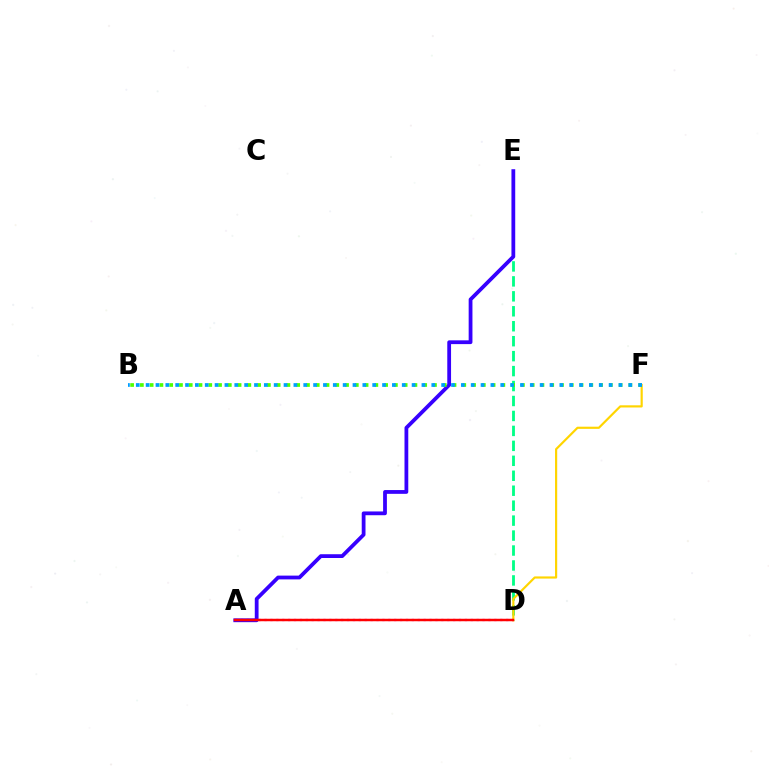{('A', 'D'): [{'color': '#ff00ed', 'line_style': 'dotted', 'thickness': 1.6}, {'color': '#ff0000', 'line_style': 'solid', 'thickness': 1.78}], ('D', 'E'): [{'color': '#00ff86', 'line_style': 'dashed', 'thickness': 2.03}], ('A', 'E'): [{'color': '#3700ff', 'line_style': 'solid', 'thickness': 2.72}], ('D', 'F'): [{'color': '#ffd500', 'line_style': 'solid', 'thickness': 1.57}], ('B', 'F'): [{'color': '#4fff00', 'line_style': 'dotted', 'thickness': 2.65}, {'color': '#009eff', 'line_style': 'dotted', 'thickness': 2.68}]}